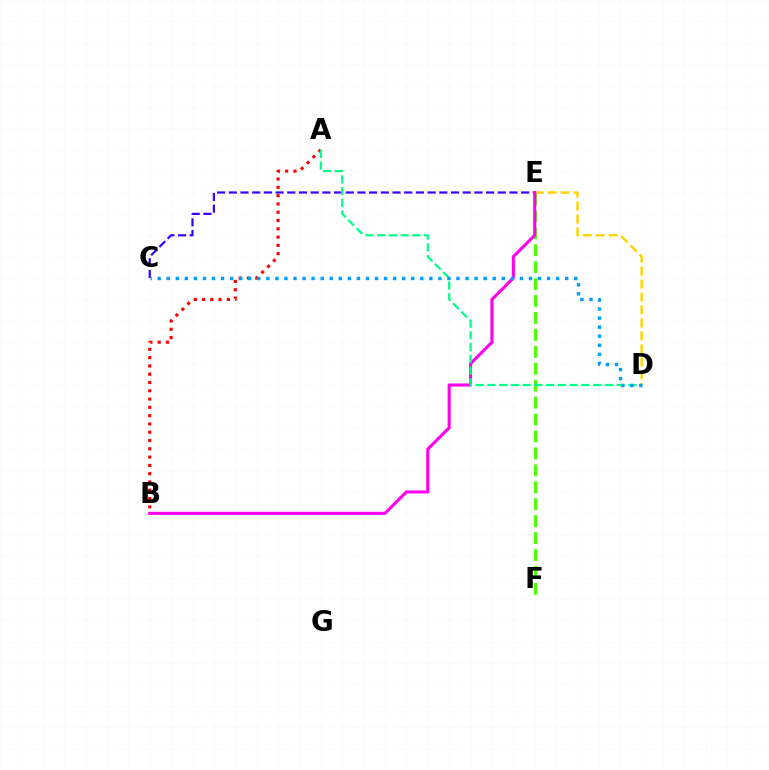{('A', 'B'): [{'color': '#ff0000', 'line_style': 'dotted', 'thickness': 2.25}], ('C', 'E'): [{'color': '#3700ff', 'line_style': 'dashed', 'thickness': 1.59}], ('D', 'E'): [{'color': '#ffd500', 'line_style': 'dashed', 'thickness': 1.76}], ('E', 'F'): [{'color': '#4fff00', 'line_style': 'dashed', 'thickness': 2.3}], ('B', 'E'): [{'color': '#ff00ed', 'line_style': 'solid', 'thickness': 2.23}], ('A', 'D'): [{'color': '#00ff86', 'line_style': 'dashed', 'thickness': 1.6}], ('C', 'D'): [{'color': '#009eff', 'line_style': 'dotted', 'thickness': 2.46}]}